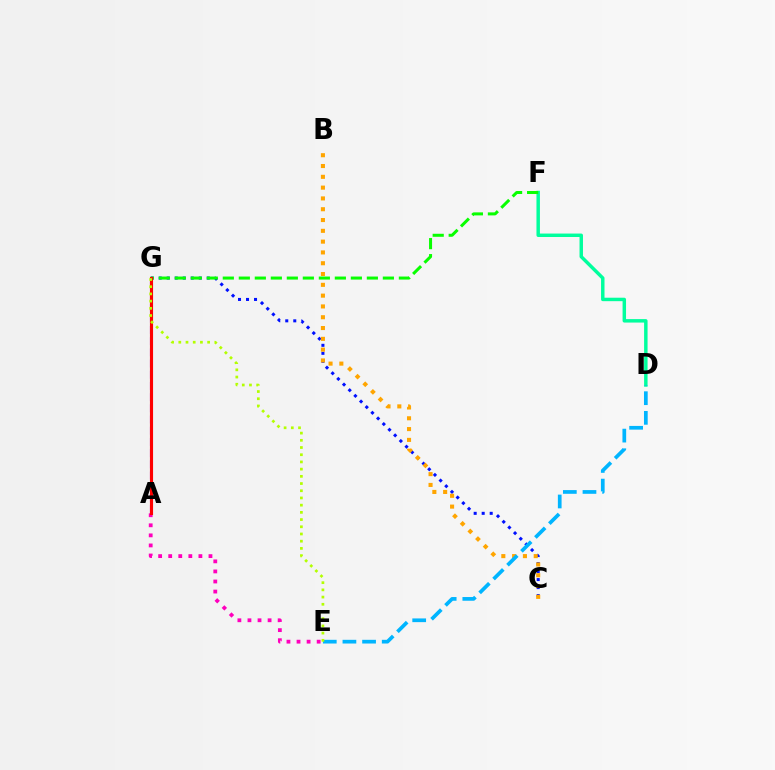{('A', 'E'): [{'color': '#ff00bd', 'line_style': 'dotted', 'thickness': 2.73}], ('C', 'G'): [{'color': '#0010ff', 'line_style': 'dotted', 'thickness': 2.18}], ('A', 'G'): [{'color': '#9b00ff', 'line_style': 'dashed', 'thickness': 1.52}, {'color': '#ff0000', 'line_style': 'solid', 'thickness': 2.24}], ('B', 'C'): [{'color': '#ffa500', 'line_style': 'dotted', 'thickness': 2.93}], ('D', 'F'): [{'color': '#00ff9d', 'line_style': 'solid', 'thickness': 2.49}], ('D', 'E'): [{'color': '#00b5ff', 'line_style': 'dashed', 'thickness': 2.67}], ('F', 'G'): [{'color': '#08ff00', 'line_style': 'dashed', 'thickness': 2.17}], ('E', 'G'): [{'color': '#b3ff00', 'line_style': 'dotted', 'thickness': 1.96}]}